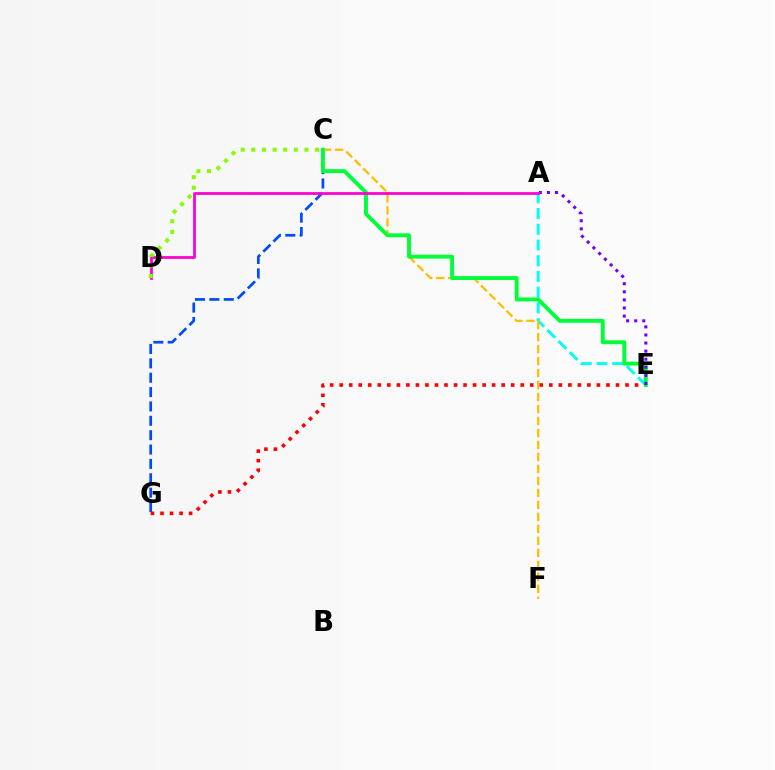{('A', 'E'): [{'color': '#00fff6', 'line_style': 'dashed', 'thickness': 2.14}, {'color': '#7200ff', 'line_style': 'dotted', 'thickness': 2.2}], ('C', 'F'): [{'color': '#ffbd00', 'line_style': 'dashed', 'thickness': 1.63}], ('C', 'G'): [{'color': '#004bff', 'line_style': 'dashed', 'thickness': 1.95}], ('E', 'G'): [{'color': '#ff0000', 'line_style': 'dotted', 'thickness': 2.59}], ('C', 'E'): [{'color': '#00ff39', 'line_style': 'solid', 'thickness': 2.8}], ('A', 'D'): [{'color': '#ff00cf', 'line_style': 'solid', 'thickness': 1.97}], ('C', 'D'): [{'color': '#84ff00', 'line_style': 'dotted', 'thickness': 2.89}]}